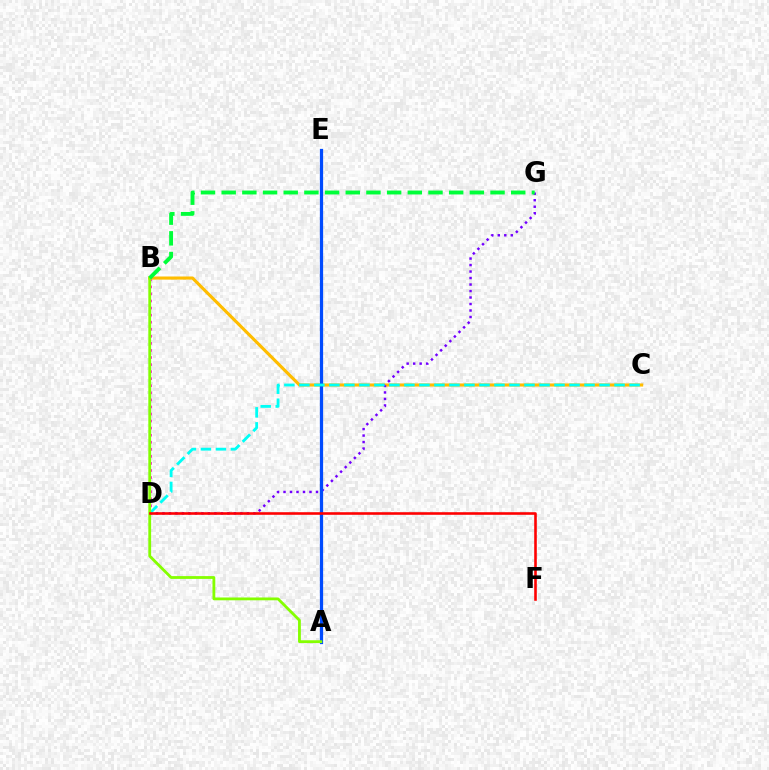{('B', 'D'): [{'color': '#ff00cf', 'line_style': 'dotted', 'thickness': 1.92}], ('B', 'C'): [{'color': '#ffbd00', 'line_style': 'solid', 'thickness': 2.25}], ('D', 'G'): [{'color': '#7200ff', 'line_style': 'dotted', 'thickness': 1.76}], ('A', 'E'): [{'color': '#004bff', 'line_style': 'solid', 'thickness': 2.33}], ('C', 'D'): [{'color': '#00fff6', 'line_style': 'dashed', 'thickness': 2.04}], ('A', 'B'): [{'color': '#84ff00', 'line_style': 'solid', 'thickness': 2.02}], ('D', 'F'): [{'color': '#ff0000', 'line_style': 'solid', 'thickness': 1.87}], ('B', 'G'): [{'color': '#00ff39', 'line_style': 'dashed', 'thickness': 2.81}]}